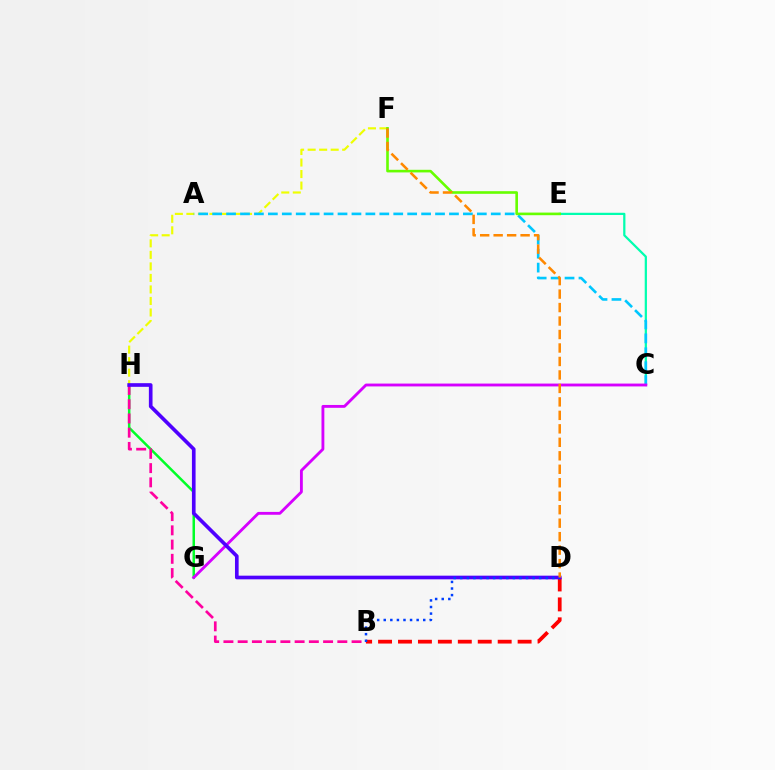{('F', 'H'): [{'color': '#eeff00', 'line_style': 'dashed', 'thickness': 1.57}], ('G', 'H'): [{'color': '#00ff27', 'line_style': 'solid', 'thickness': 1.79}], ('B', 'H'): [{'color': '#ff00a0', 'line_style': 'dashed', 'thickness': 1.93}], ('C', 'E'): [{'color': '#00ffaf', 'line_style': 'solid', 'thickness': 1.61}], ('B', 'D'): [{'color': '#ff0000', 'line_style': 'dashed', 'thickness': 2.71}, {'color': '#003fff', 'line_style': 'dotted', 'thickness': 1.79}], ('A', 'C'): [{'color': '#00c7ff', 'line_style': 'dashed', 'thickness': 1.89}], ('E', 'F'): [{'color': '#66ff00', 'line_style': 'solid', 'thickness': 1.89}], ('C', 'G'): [{'color': '#d600ff', 'line_style': 'solid', 'thickness': 2.05}], ('D', 'H'): [{'color': '#4f00ff', 'line_style': 'solid', 'thickness': 2.63}], ('D', 'F'): [{'color': '#ff8800', 'line_style': 'dashed', 'thickness': 1.83}]}